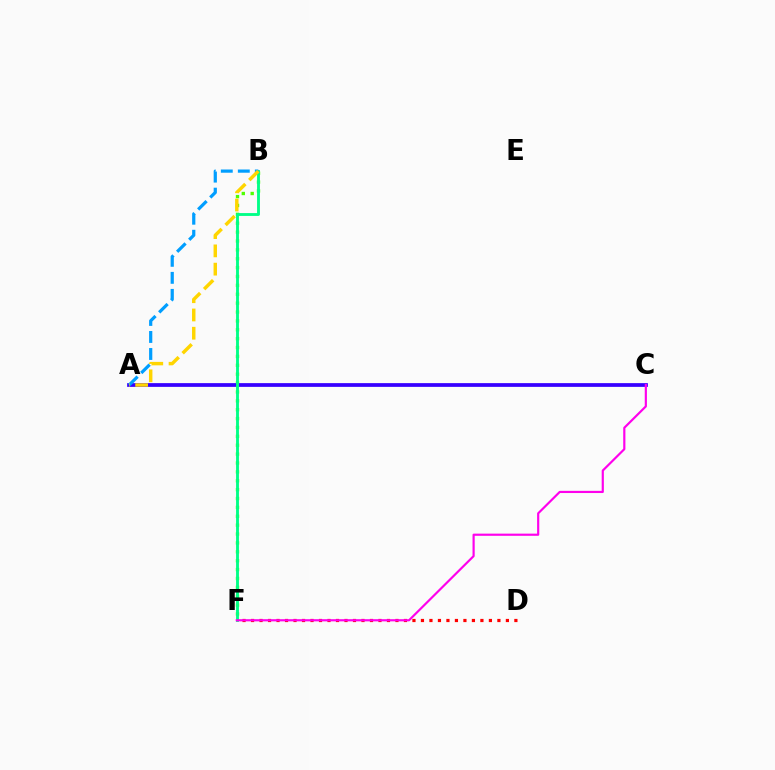{('D', 'F'): [{'color': '#ff0000', 'line_style': 'dotted', 'thickness': 2.31}], ('B', 'F'): [{'color': '#4fff00', 'line_style': 'dotted', 'thickness': 2.41}, {'color': '#00ff86', 'line_style': 'solid', 'thickness': 2.06}], ('A', 'C'): [{'color': '#3700ff', 'line_style': 'solid', 'thickness': 2.69}], ('A', 'B'): [{'color': '#009eff', 'line_style': 'dashed', 'thickness': 2.31}, {'color': '#ffd500', 'line_style': 'dashed', 'thickness': 2.48}], ('C', 'F'): [{'color': '#ff00ed', 'line_style': 'solid', 'thickness': 1.57}]}